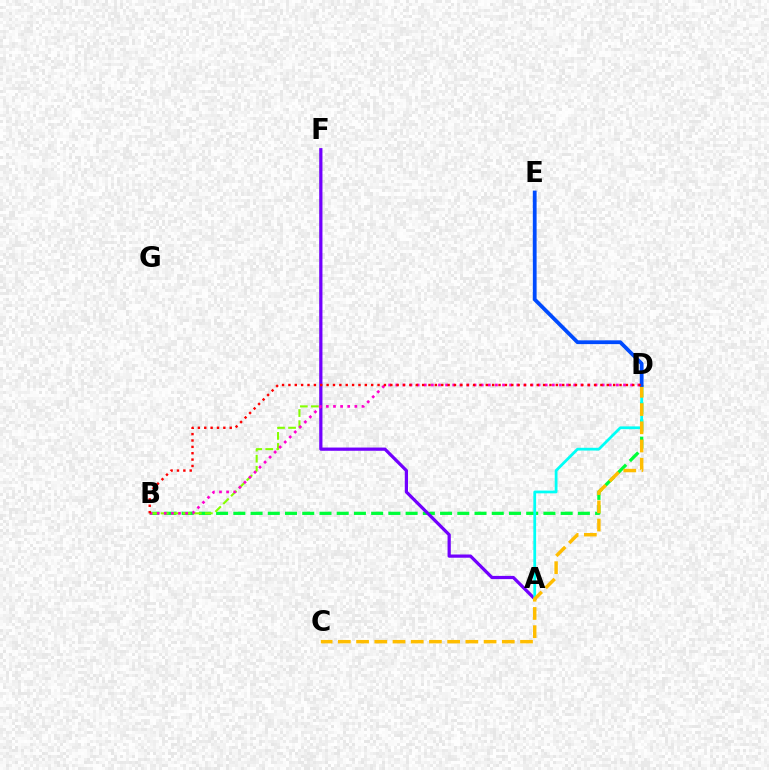{('B', 'D'): [{'color': '#00ff39', 'line_style': 'dashed', 'thickness': 2.34}, {'color': '#ff00cf', 'line_style': 'dotted', 'thickness': 1.93}, {'color': '#ff0000', 'line_style': 'dotted', 'thickness': 1.73}], ('B', 'F'): [{'color': '#84ff00', 'line_style': 'dashed', 'thickness': 1.5}], ('A', 'F'): [{'color': '#7200ff', 'line_style': 'solid', 'thickness': 2.32}], ('A', 'D'): [{'color': '#00fff6', 'line_style': 'solid', 'thickness': 1.99}], ('C', 'D'): [{'color': '#ffbd00', 'line_style': 'dashed', 'thickness': 2.47}], ('D', 'E'): [{'color': '#004bff', 'line_style': 'solid', 'thickness': 2.72}]}